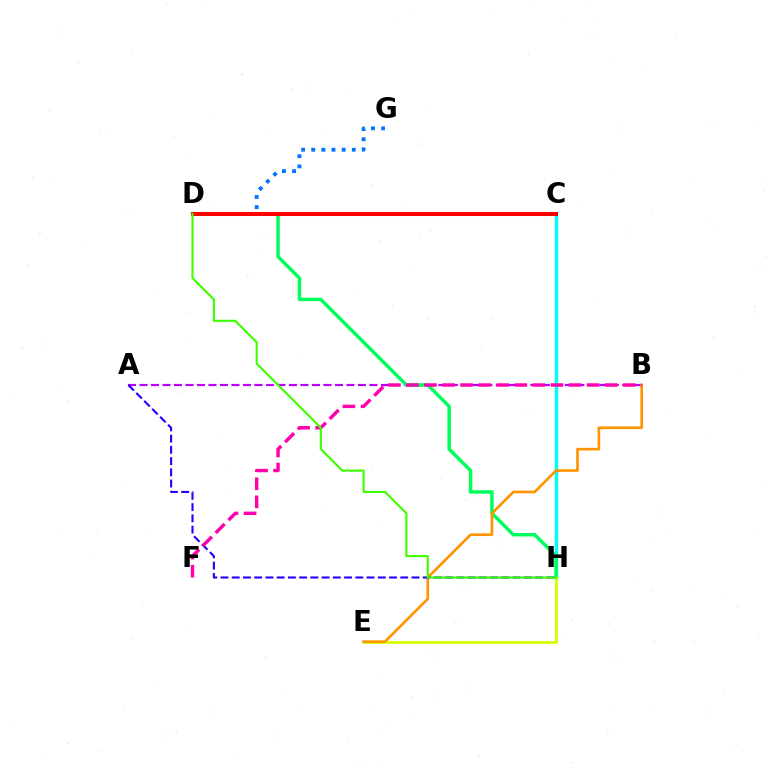{('A', 'B'): [{'color': '#b900ff', 'line_style': 'dashed', 'thickness': 1.56}], ('C', 'H'): [{'color': '#00fff6', 'line_style': 'solid', 'thickness': 2.49}], ('D', 'H'): [{'color': '#00ff5c', 'line_style': 'solid', 'thickness': 2.49}, {'color': '#3dff00', 'line_style': 'solid', 'thickness': 1.52}], ('E', 'H'): [{'color': '#d1ff00', 'line_style': 'solid', 'thickness': 2.02}], ('B', 'E'): [{'color': '#ff9400', 'line_style': 'solid', 'thickness': 1.91}], ('A', 'H'): [{'color': '#2500ff', 'line_style': 'dashed', 'thickness': 1.53}], ('B', 'F'): [{'color': '#ff00ac', 'line_style': 'dashed', 'thickness': 2.46}], ('D', 'G'): [{'color': '#0074ff', 'line_style': 'dotted', 'thickness': 2.76}], ('C', 'D'): [{'color': '#ff0000', 'line_style': 'solid', 'thickness': 2.91}]}